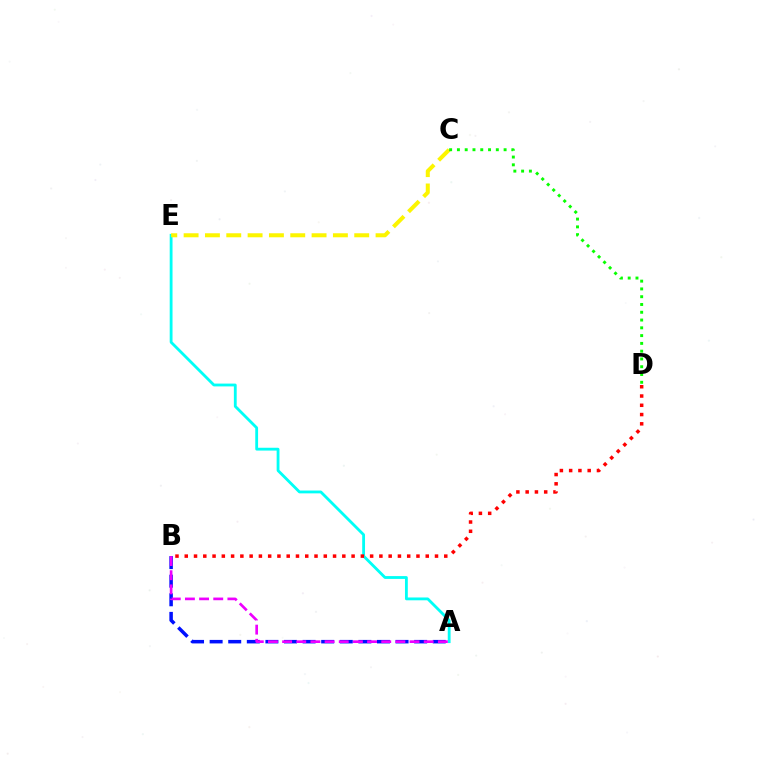{('A', 'E'): [{'color': '#00fff6', 'line_style': 'solid', 'thickness': 2.03}], ('B', 'D'): [{'color': '#ff0000', 'line_style': 'dotted', 'thickness': 2.52}], ('A', 'B'): [{'color': '#0010ff', 'line_style': 'dashed', 'thickness': 2.53}, {'color': '#ee00ff', 'line_style': 'dashed', 'thickness': 1.92}], ('C', 'E'): [{'color': '#fcf500', 'line_style': 'dashed', 'thickness': 2.9}], ('C', 'D'): [{'color': '#08ff00', 'line_style': 'dotted', 'thickness': 2.11}]}